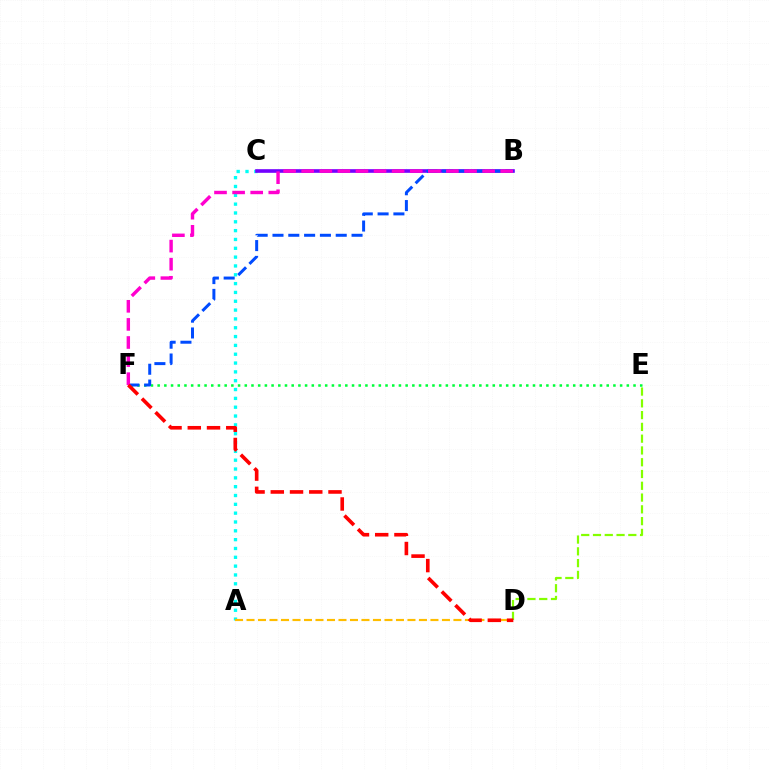{('A', 'C'): [{'color': '#00fff6', 'line_style': 'dotted', 'thickness': 2.4}], ('A', 'D'): [{'color': '#ffbd00', 'line_style': 'dashed', 'thickness': 1.56}], ('E', 'F'): [{'color': '#00ff39', 'line_style': 'dotted', 'thickness': 1.82}], ('B', 'C'): [{'color': '#7200ff', 'line_style': 'solid', 'thickness': 2.62}], ('B', 'F'): [{'color': '#004bff', 'line_style': 'dashed', 'thickness': 2.15}, {'color': '#ff00cf', 'line_style': 'dashed', 'thickness': 2.46}], ('D', 'E'): [{'color': '#84ff00', 'line_style': 'dashed', 'thickness': 1.6}], ('D', 'F'): [{'color': '#ff0000', 'line_style': 'dashed', 'thickness': 2.61}]}